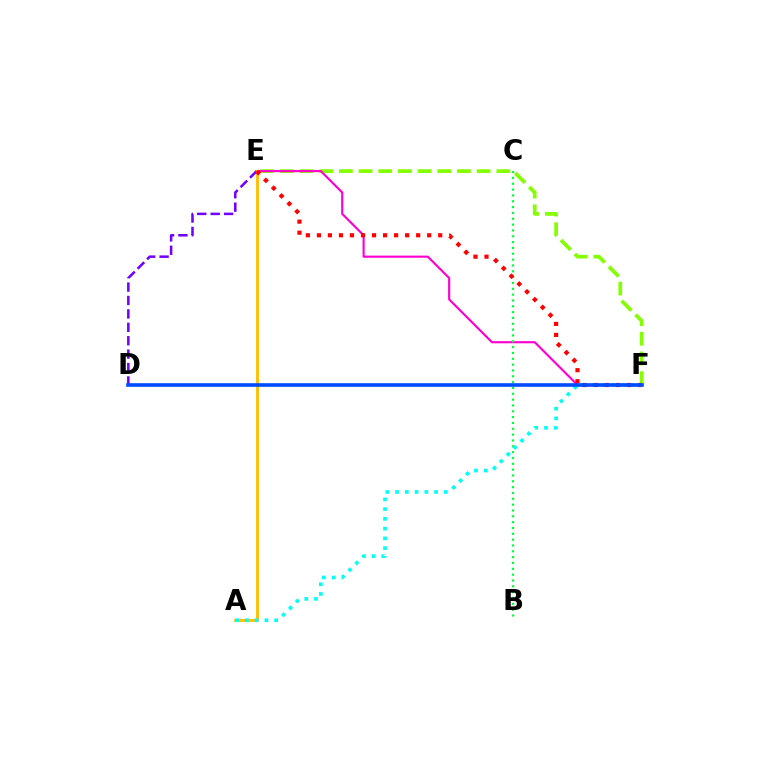{('E', 'F'): [{'color': '#84ff00', 'line_style': 'dashed', 'thickness': 2.67}, {'color': '#ff00cf', 'line_style': 'solid', 'thickness': 1.54}, {'color': '#ff0000', 'line_style': 'dotted', 'thickness': 3.0}], ('D', 'E'): [{'color': '#7200ff', 'line_style': 'dashed', 'thickness': 1.82}], ('B', 'C'): [{'color': '#00ff39', 'line_style': 'dotted', 'thickness': 1.59}], ('A', 'E'): [{'color': '#ffbd00', 'line_style': 'solid', 'thickness': 2.05}], ('A', 'F'): [{'color': '#00fff6', 'line_style': 'dotted', 'thickness': 2.65}], ('D', 'F'): [{'color': '#004bff', 'line_style': 'solid', 'thickness': 2.6}]}